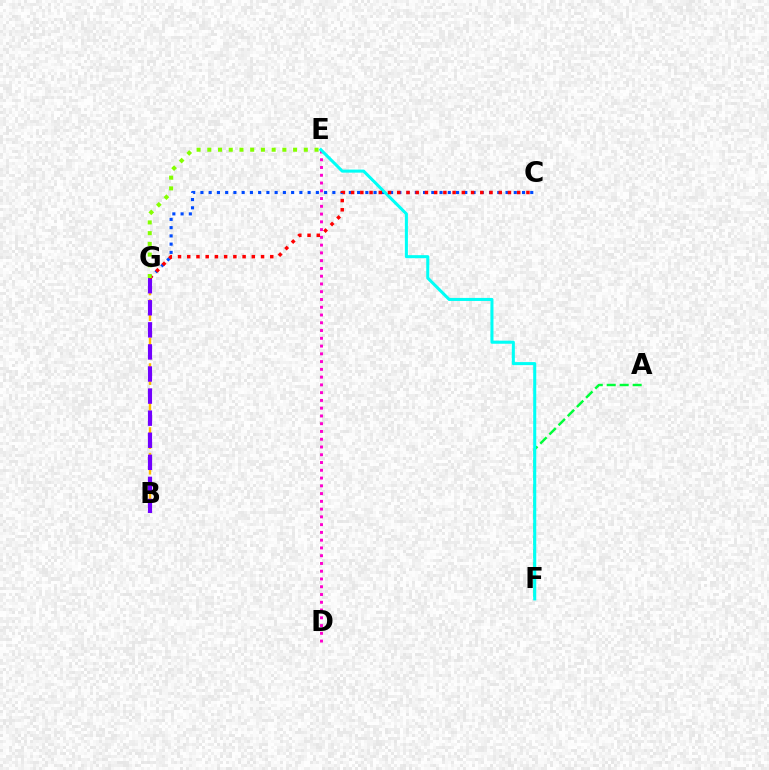{('B', 'G'): [{'color': '#ffbd00', 'line_style': 'dashed', 'thickness': 1.74}, {'color': '#7200ff', 'line_style': 'dashed', 'thickness': 3.0}], ('C', 'G'): [{'color': '#004bff', 'line_style': 'dotted', 'thickness': 2.24}, {'color': '#ff0000', 'line_style': 'dotted', 'thickness': 2.51}], ('D', 'E'): [{'color': '#ff00cf', 'line_style': 'dotted', 'thickness': 2.11}], ('A', 'F'): [{'color': '#00ff39', 'line_style': 'dashed', 'thickness': 1.76}], ('E', 'F'): [{'color': '#00fff6', 'line_style': 'solid', 'thickness': 2.19}], ('E', 'G'): [{'color': '#84ff00', 'line_style': 'dotted', 'thickness': 2.91}]}